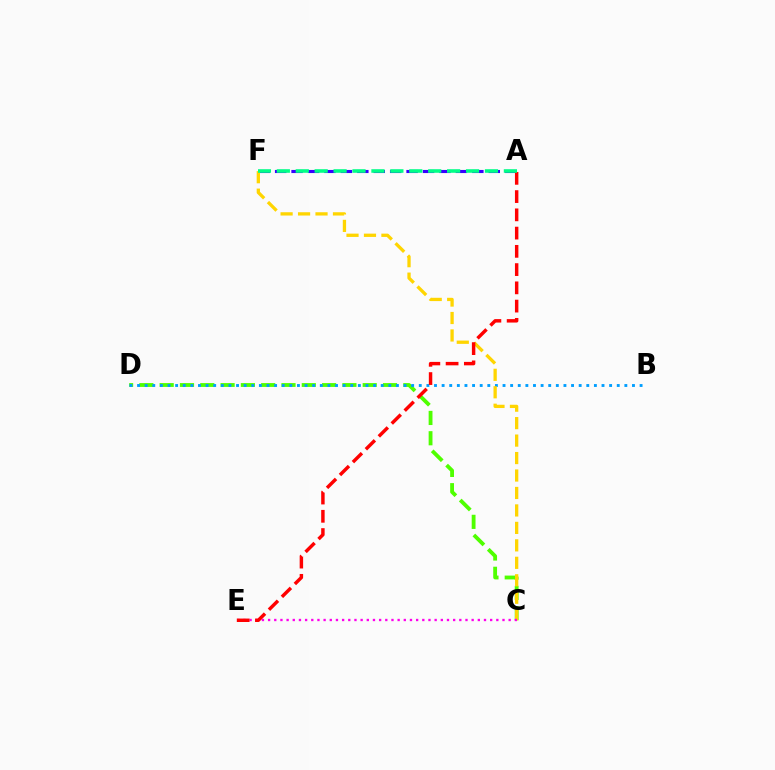{('C', 'D'): [{'color': '#4fff00', 'line_style': 'dashed', 'thickness': 2.76}], ('A', 'F'): [{'color': '#3700ff', 'line_style': 'dashed', 'thickness': 2.23}, {'color': '#00ff86', 'line_style': 'dashed', 'thickness': 2.57}], ('B', 'D'): [{'color': '#009eff', 'line_style': 'dotted', 'thickness': 2.07}], ('C', 'F'): [{'color': '#ffd500', 'line_style': 'dashed', 'thickness': 2.37}], ('C', 'E'): [{'color': '#ff00ed', 'line_style': 'dotted', 'thickness': 1.68}], ('A', 'E'): [{'color': '#ff0000', 'line_style': 'dashed', 'thickness': 2.48}]}